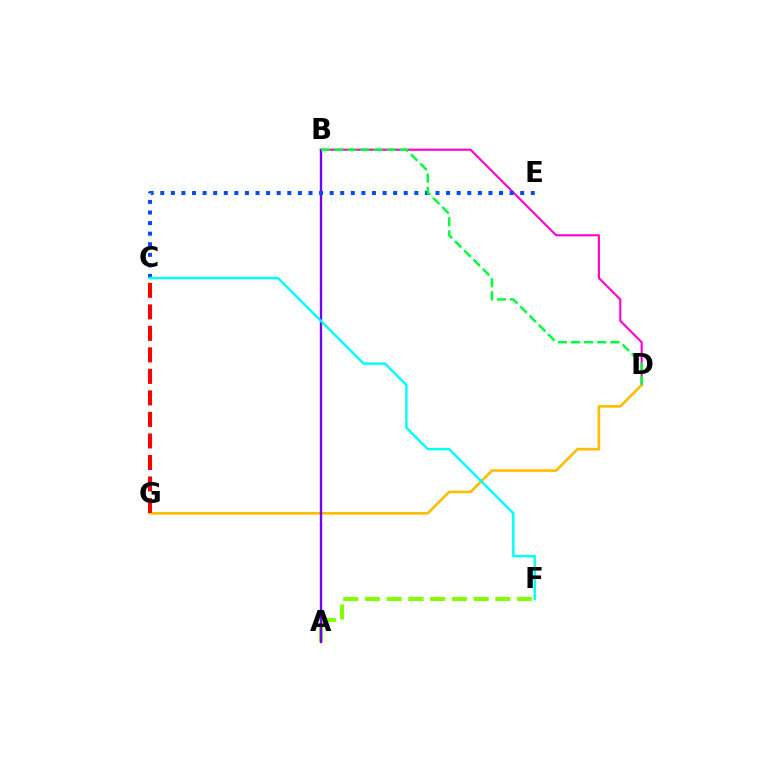{('B', 'D'): [{'color': '#ff00cf', 'line_style': 'solid', 'thickness': 1.53}, {'color': '#00ff39', 'line_style': 'dashed', 'thickness': 1.78}], ('D', 'G'): [{'color': '#ffbd00', 'line_style': 'solid', 'thickness': 1.9}], ('A', 'F'): [{'color': '#84ff00', 'line_style': 'dashed', 'thickness': 2.95}], ('C', 'G'): [{'color': '#ff0000', 'line_style': 'dashed', 'thickness': 2.92}], ('A', 'B'): [{'color': '#7200ff', 'line_style': 'solid', 'thickness': 1.69}], ('C', 'E'): [{'color': '#004bff', 'line_style': 'dotted', 'thickness': 2.88}], ('C', 'F'): [{'color': '#00fff6', 'line_style': 'solid', 'thickness': 1.74}]}